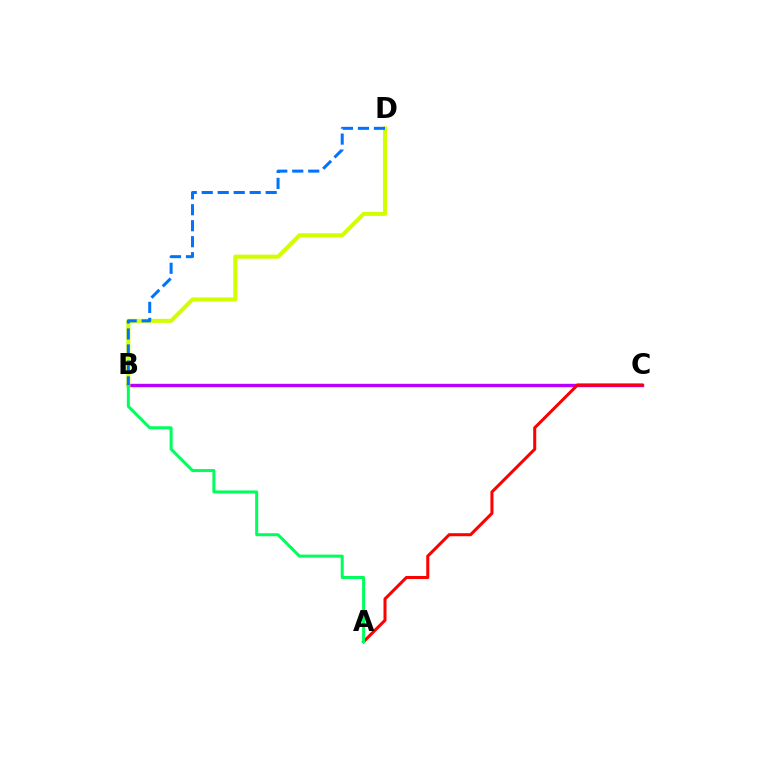{('B', 'C'): [{'color': '#b900ff', 'line_style': 'solid', 'thickness': 2.44}], ('A', 'C'): [{'color': '#ff0000', 'line_style': 'solid', 'thickness': 2.19}], ('B', 'D'): [{'color': '#d1ff00', 'line_style': 'solid', 'thickness': 2.91}, {'color': '#0074ff', 'line_style': 'dashed', 'thickness': 2.17}], ('A', 'B'): [{'color': '#00ff5c', 'line_style': 'solid', 'thickness': 2.18}]}